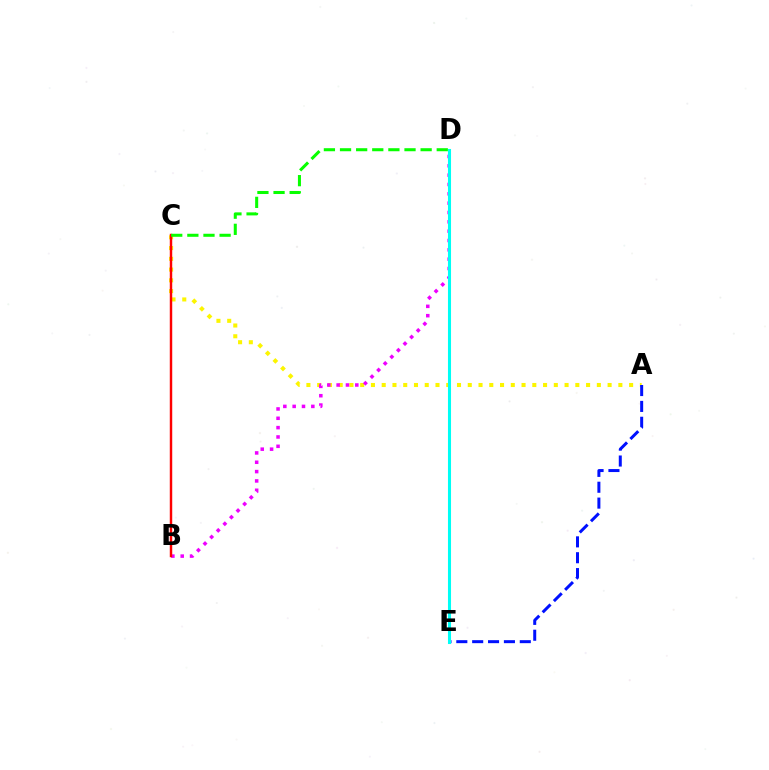{('A', 'C'): [{'color': '#fcf500', 'line_style': 'dotted', 'thickness': 2.92}], ('B', 'D'): [{'color': '#ee00ff', 'line_style': 'dotted', 'thickness': 2.54}], ('A', 'E'): [{'color': '#0010ff', 'line_style': 'dashed', 'thickness': 2.16}], ('D', 'E'): [{'color': '#00fff6', 'line_style': 'solid', 'thickness': 2.21}], ('B', 'C'): [{'color': '#ff0000', 'line_style': 'solid', 'thickness': 1.76}], ('C', 'D'): [{'color': '#08ff00', 'line_style': 'dashed', 'thickness': 2.19}]}